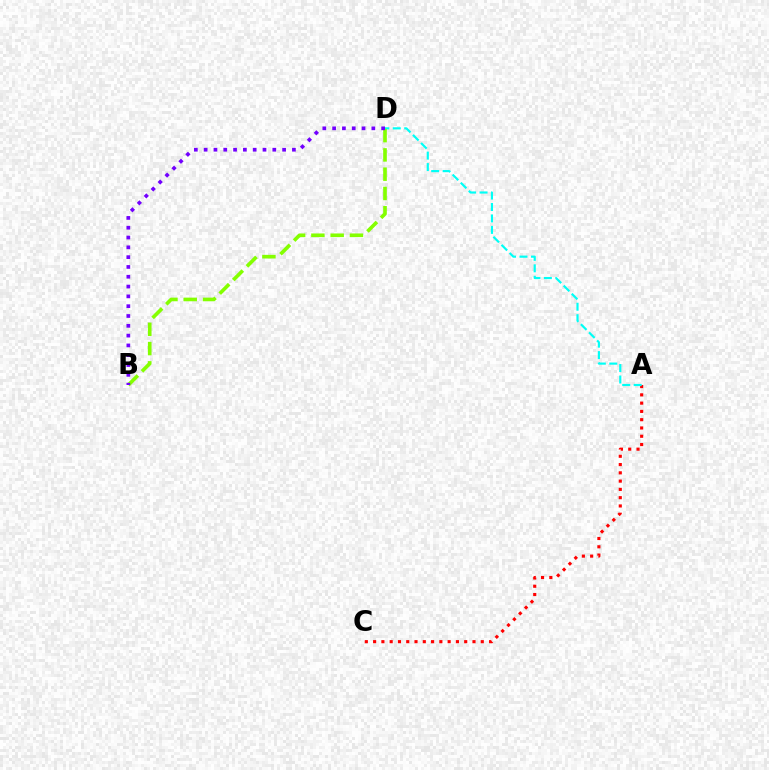{('A', 'C'): [{'color': '#ff0000', 'line_style': 'dotted', 'thickness': 2.25}], ('A', 'D'): [{'color': '#00fff6', 'line_style': 'dashed', 'thickness': 1.55}], ('B', 'D'): [{'color': '#84ff00', 'line_style': 'dashed', 'thickness': 2.62}, {'color': '#7200ff', 'line_style': 'dotted', 'thickness': 2.67}]}